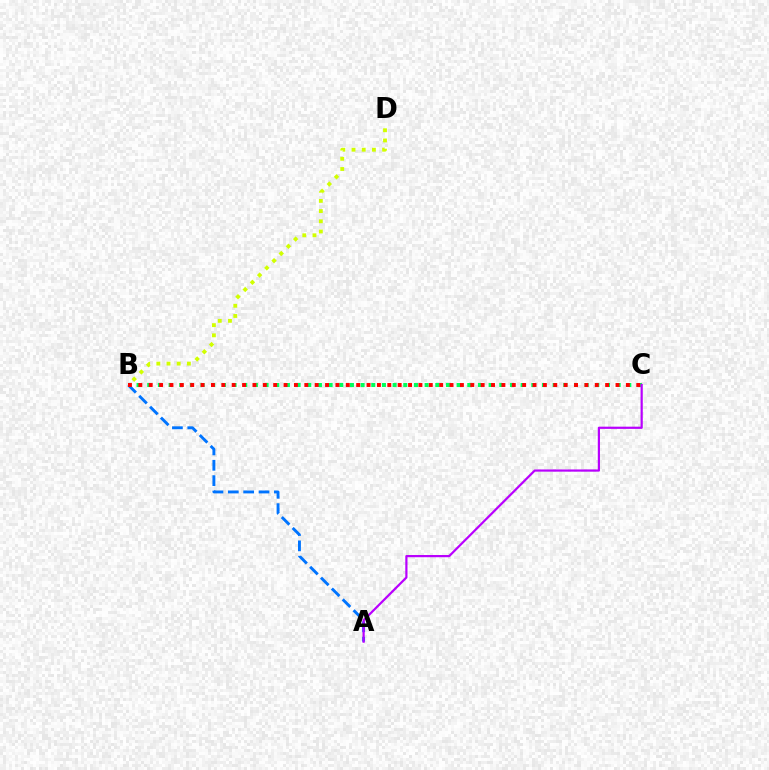{('A', 'B'): [{'color': '#0074ff', 'line_style': 'dashed', 'thickness': 2.09}], ('B', 'D'): [{'color': '#d1ff00', 'line_style': 'dotted', 'thickness': 2.77}], ('B', 'C'): [{'color': '#00ff5c', 'line_style': 'dotted', 'thickness': 2.9}, {'color': '#ff0000', 'line_style': 'dotted', 'thickness': 2.82}], ('A', 'C'): [{'color': '#b900ff', 'line_style': 'solid', 'thickness': 1.59}]}